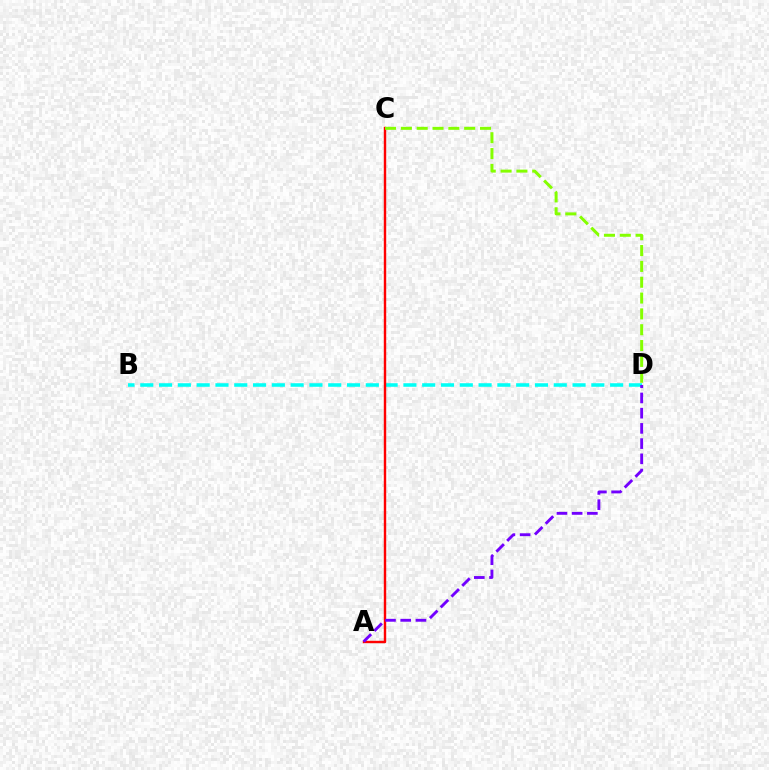{('B', 'D'): [{'color': '#00fff6', 'line_style': 'dashed', 'thickness': 2.55}], ('A', 'C'): [{'color': '#ff0000', 'line_style': 'solid', 'thickness': 1.74}], ('C', 'D'): [{'color': '#84ff00', 'line_style': 'dashed', 'thickness': 2.15}], ('A', 'D'): [{'color': '#7200ff', 'line_style': 'dashed', 'thickness': 2.07}]}